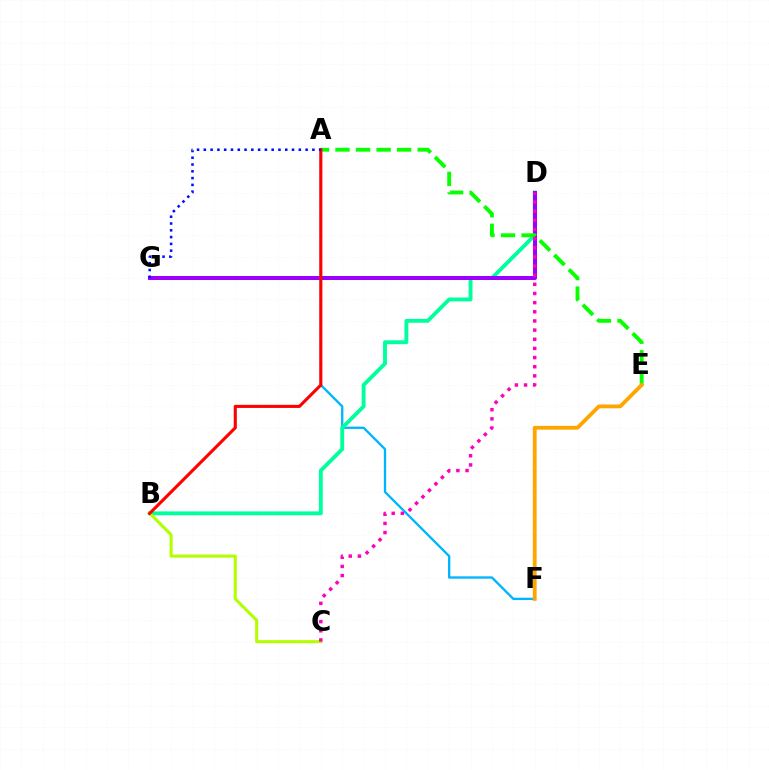{('A', 'F'): [{'color': '#00b5ff', 'line_style': 'solid', 'thickness': 1.67}], ('B', 'D'): [{'color': '#00ff9d', 'line_style': 'solid', 'thickness': 2.78}], ('D', 'G'): [{'color': '#9b00ff', 'line_style': 'solid', 'thickness': 2.89}], ('B', 'C'): [{'color': '#b3ff00', 'line_style': 'solid', 'thickness': 2.21}], ('A', 'E'): [{'color': '#08ff00', 'line_style': 'dashed', 'thickness': 2.79}], ('A', 'B'): [{'color': '#ff0000', 'line_style': 'solid', 'thickness': 2.22}], ('C', 'D'): [{'color': '#ff00bd', 'line_style': 'dotted', 'thickness': 2.49}], ('A', 'G'): [{'color': '#0010ff', 'line_style': 'dotted', 'thickness': 1.84}], ('E', 'F'): [{'color': '#ffa500', 'line_style': 'solid', 'thickness': 2.74}]}